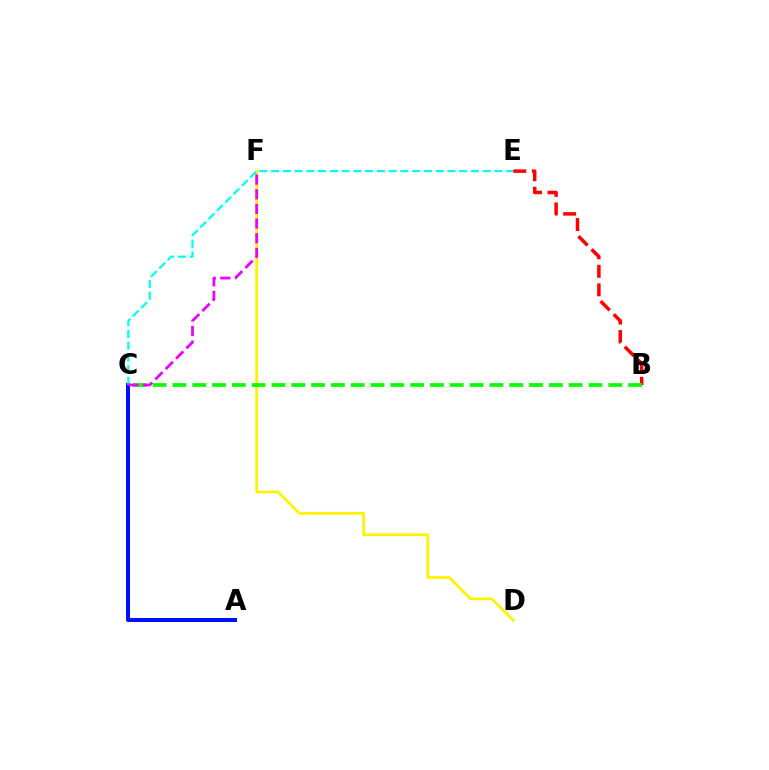{('D', 'F'): [{'color': '#fcf500', 'line_style': 'solid', 'thickness': 1.98}], ('A', 'C'): [{'color': '#0010ff', 'line_style': 'solid', 'thickness': 2.9}], ('C', 'E'): [{'color': '#00fff6', 'line_style': 'dashed', 'thickness': 1.6}], ('B', 'E'): [{'color': '#ff0000', 'line_style': 'dashed', 'thickness': 2.52}], ('B', 'C'): [{'color': '#08ff00', 'line_style': 'dashed', 'thickness': 2.69}], ('C', 'F'): [{'color': '#ee00ff', 'line_style': 'dashed', 'thickness': 1.99}]}